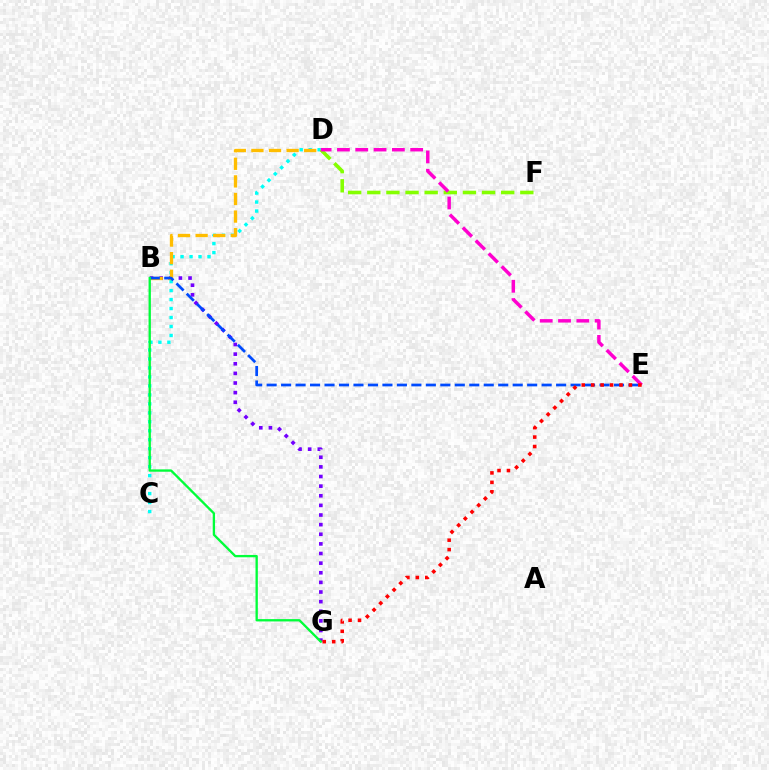{('B', 'G'): [{'color': '#7200ff', 'line_style': 'dotted', 'thickness': 2.62}, {'color': '#00ff39', 'line_style': 'solid', 'thickness': 1.68}], ('C', 'D'): [{'color': '#00fff6', 'line_style': 'dotted', 'thickness': 2.44}], ('B', 'D'): [{'color': '#ffbd00', 'line_style': 'dashed', 'thickness': 2.39}], ('B', 'E'): [{'color': '#004bff', 'line_style': 'dashed', 'thickness': 1.97}], ('D', 'F'): [{'color': '#84ff00', 'line_style': 'dashed', 'thickness': 2.6}], ('D', 'E'): [{'color': '#ff00cf', 'line_style': 'dashed', 'thickness': 2.49}], ('E', 'G'): [{'color': '#ff0000', 'line_style': 'dotted', 'thickness': 2.57}]}